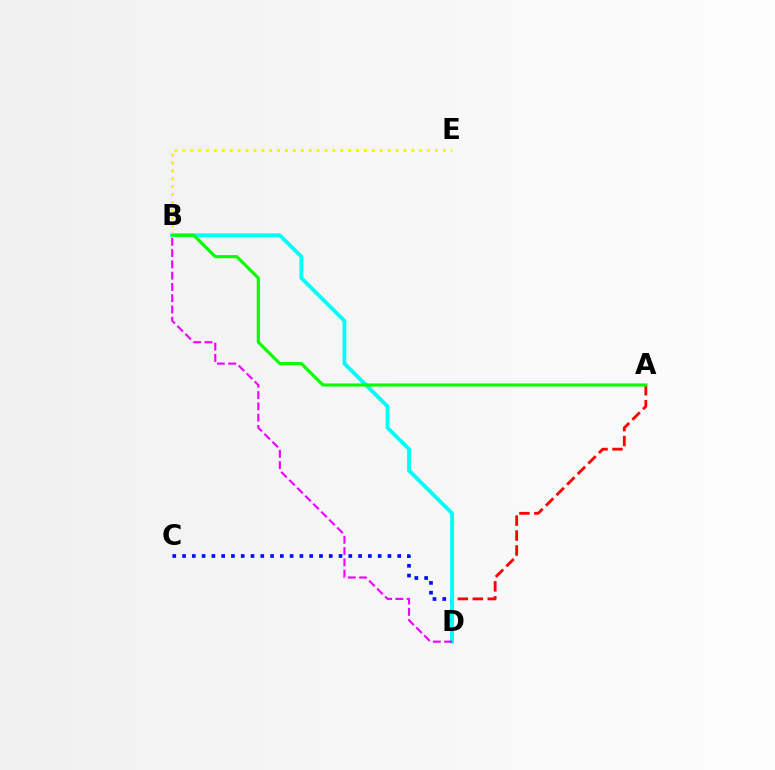{('A', 'D'): [{'color': '#ff0000', 'line_style': 'dashed', 'thickness': 2.03}], ('C', 'D'): [{'color': '#0010ff', 'line_style': 'dotted', 'thickness': 2.66}], ('B', 'D'): [{'color': '#00fff6', 'line_style': 'solid', 'thickness': 2.75}, {'color': '#ee00ff', 'line_style': 'dashed', 'thickness': 1.53}], ('B', 'E'): [{'color': '#fcf500', 'line_style': 'dotted', 'thickness': 2.15}], ('A', 'B'): [{'color': '#08ff00', 'line_style': 'solid', 'thickness': 2.28}]}